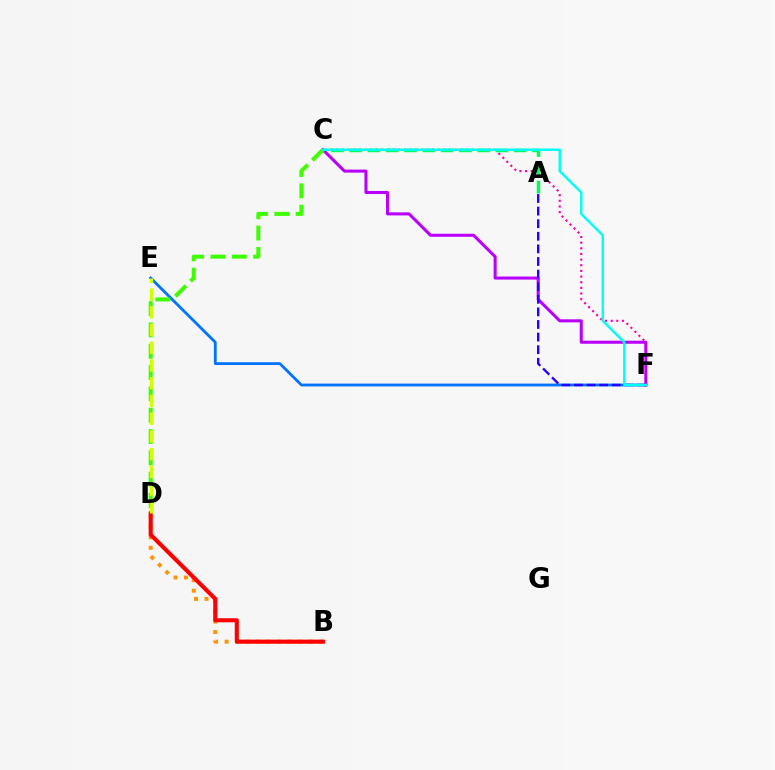{('C', 'F'): [{'color': '#ff00ac', 'line_style': 'dotted', 'thickness': 1.53}, {'color': '#b900ff', 'line_style': 'solid', 'thickness': 2.2}, {'color': '#00fff6', 'line_style': 'solid', 'thickness': 1.76}], ('B', 'D'): [{'color': '#ff9400', 'line_style': 'dotted', 'thickness': 2.85}, {'color': '#ff0000', 'line_style': 'solid', 'thickness': 2.94}], ('A', 'C'): [{'color': '#00ff5c', 'line_style': 'dashed', 'thickness': 2.48}], ('E', 'F'): [{'color': '#0074ff', 'line_style': 'solid', 'thickness': 2.02}], ('A', 'F'): [{'color': '#2500ff', 'line_style': 'dashed', 'thickness': 1.71}], ('C', 'D'): [{'color': '#3dff00', 'line_style': 'dashed', 'thickness': 2.9}], ('D', 'E'): [{'color': '#d1ff00', 'line_style': 'dashed', 'thickness': 2.41}]}